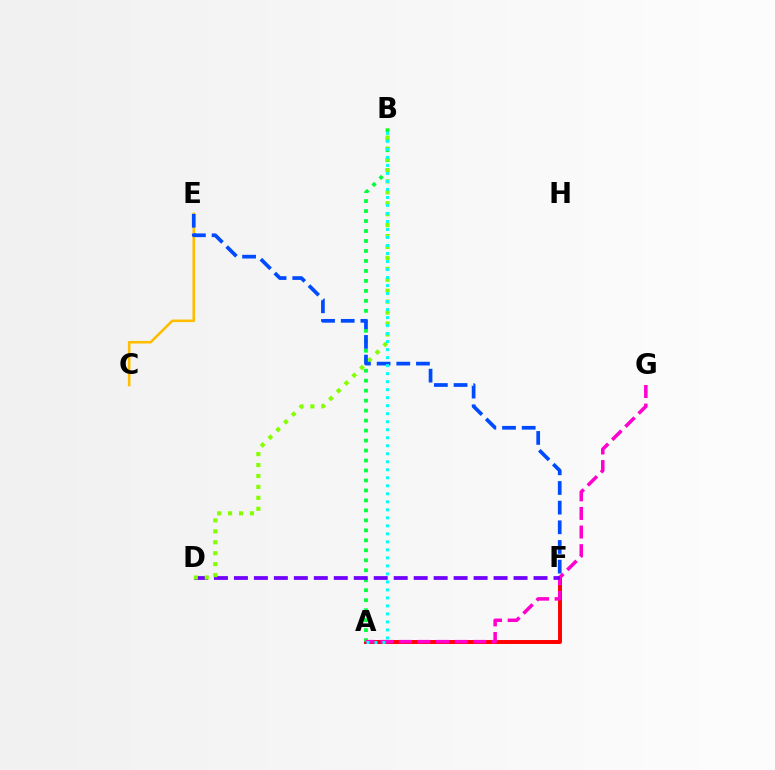{('A', 'F'): [{'color': '#ff0000', 'line_style': 'solid', 'thickness': 2.83}], ('A', 'B'): [{'color': '#00ff39', 'line_style': 'dotted', 'thickness': 2.71}, {'color': '#00fff6', 'line_style': 'dotted', 'thickness': 2.18}], ('C', 'E'): [{'color': '#ffbd00', 'line_style': 'solid', 'thickness': 1.86}], ('A', 'G'): [{'color': '#ff00cf', 'line_style': 'dashed', 'thickness': 2.53}], ('D', 'F'): [{'color': '#7200ff', 'line_style': 'dashed', 'thickness': 2.71}], ('B', 'D'): [{'color': '#84ff00', 'line_style': 'dotted', 'thickness': 2.97}], ('E', 'F'): [{'color': '#004bff', 'line_style': 'dashed', 'thickness': 2.67}]}